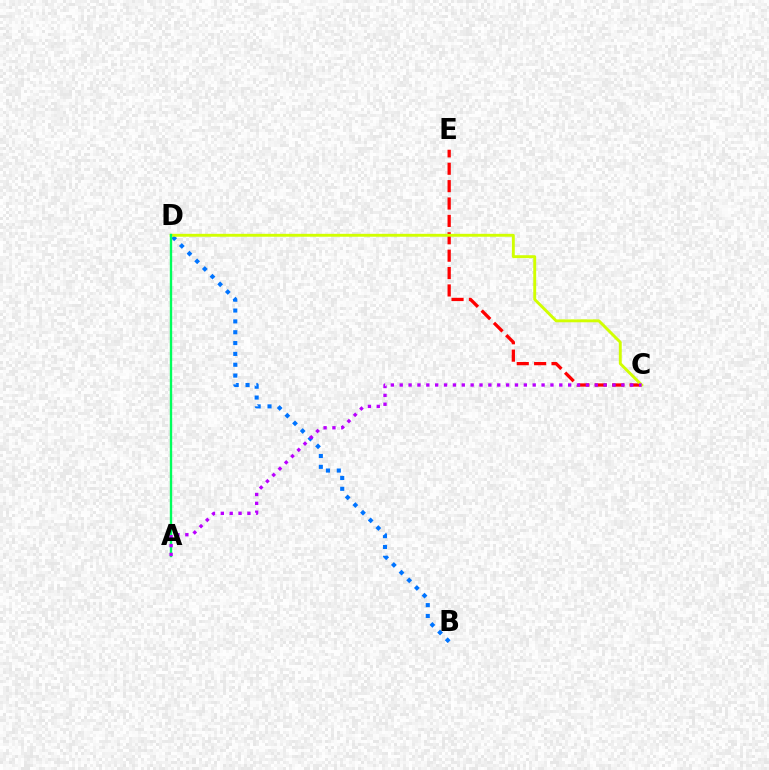{('C', 'E'): [{'color': '#ff0000', 'line_style': 'dashed', 'thickness': 2.36}], ('B', 'D'): [{'color': '#0074ff', 'line_style': 'dotted', 'thickness': 2.95}], ('C', 'D'): [{'color': '#d1ff00', 'line_style': 'solid', 'thickness': 2.09}], ('A', 'D'): [{'color': '#00ff5c', 'line_style': 'solid', 'thickness': 1.7}], ('A', 'C'): [{'color': '#b900ff', 'line_style': 'dotted', 'thickness': 2.41}]}